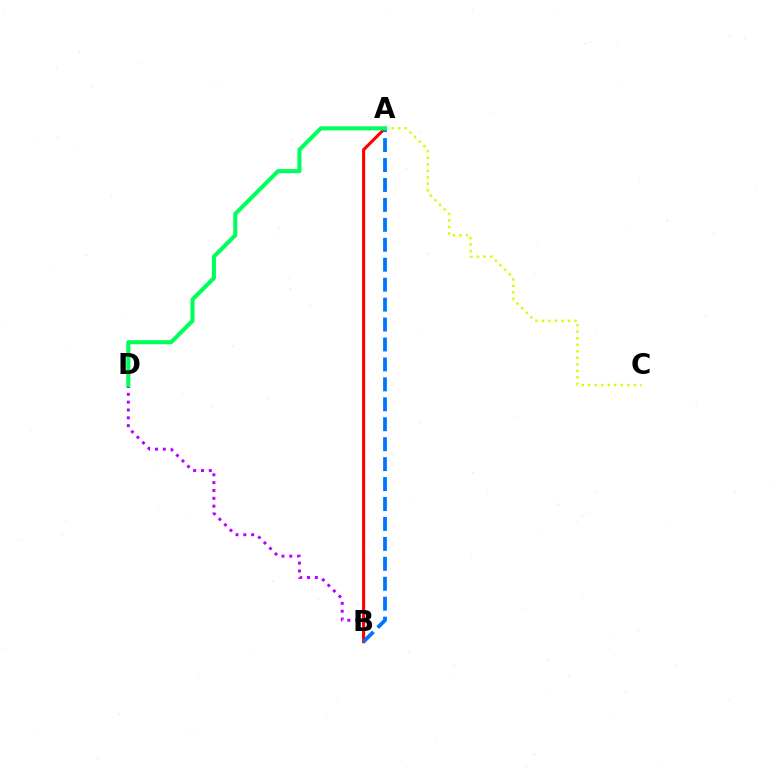{('B', 'D'): [{'color': '#b900ff', 'line_style': 'dotted', 'thickness': 2.13}], ('A', 'C'): [{'color': '#d1ff00', 'line_style': 'dotted', 'thickness': 1.77}], ('A', 'B'): [{'color': '#ff0000', 'line_style': 'solid', 'thickness': 2.22}, {'color': '#0074ff', 'line_style': 'dashed', 'thickness': 2.71}], ('A', 'D'): [{'color': '#00ff5c', 'line_style': 'solid', 'thickness': 2.93}]}